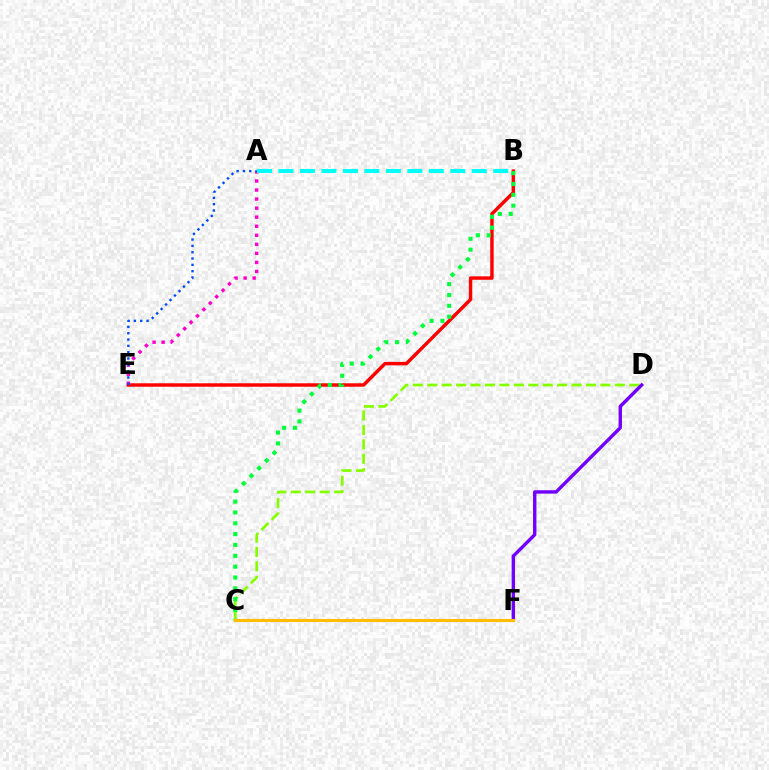{('B', 'E'): [{'color': '#ff0000', 'line_style': 'solid', 'thickness': 2.48}], ('A', 'E'): [{'color': '#ff00cf', 'line_style': 'dotted', 'thickness': 2.46}, {'color': '#004bff', 'line_style': 'dotted', 'thickness': 1.72}], ('C', 'D'): [{'color': '#84ff00', 'line_style': 'dashed', 'thickness': 1.96}], ('D', 'F'): [{'color': '#7200ff', 'line_style': 'solid', 'thickness': 2.44}], ('B', 'C'): [{'color': '#00ff39', 'line_style': 'dotted', 'thickness': 2.95}], ('A', 'B'): [{'color': '#00fff6', 'line_style': 'dashed', 'thickness': 2.92}], ('C', 'F'): [{'color': '#ffbd00', 'line_style': 'solid', 'thickness': 2.23}]}